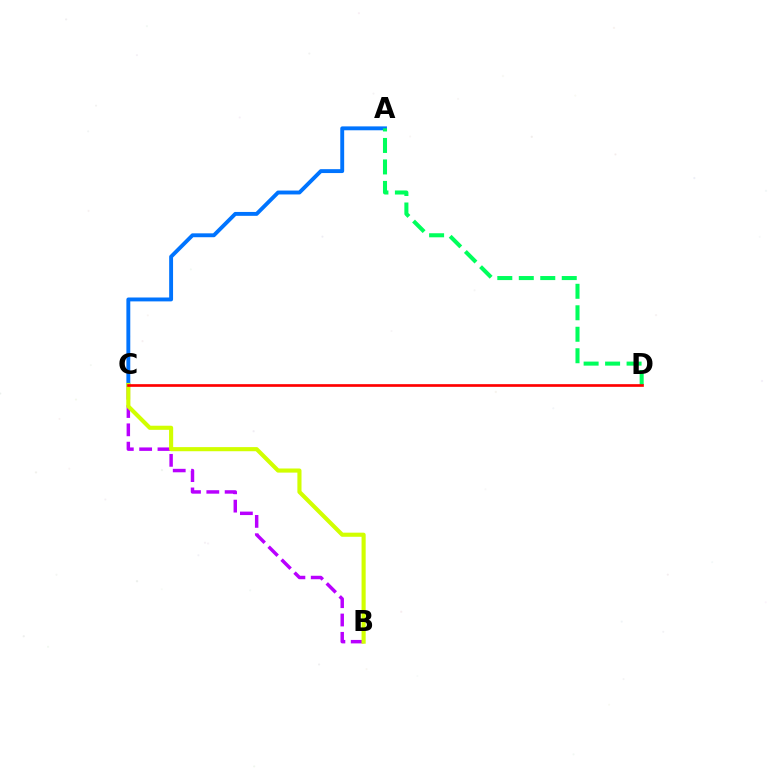{('A', 'C'): [{'color': '#0074ff', 'line_style': 'solid', 'thickness': 2.8}], ('A', 'D'): [{'color': '#00ff5c', 'line_style': 'dashed', 'thickness': 2.92}], ('B', 'C'): [{'color': '#b900ff', 'line_style': 'dashed', 'thickness': 2.49}, {'color': '#d1ff00', 'line_style': 'solid', 'thickness': 2.97}], ('C', 'D'): [{'color': '#ff0000', 'line_style': 'solid', 'thickness': 1.93}]}